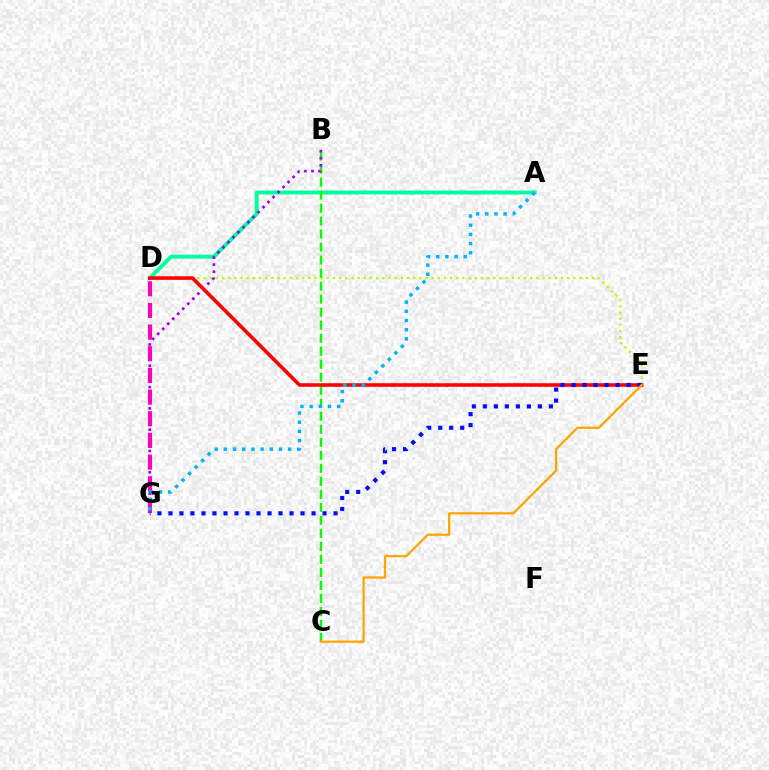{('D', 'E'): [{'color': '#b3ff00', 'line_style': 'dotted', 'thickness': 1.68}, {'color': '#ff0000', 'line_style': 'solid', 'thickness': 2.58}], ('A', 'D'): [{'color': '#00ff9d', 'line_style': 'solid', 'thickness': 2.8}], ('B', 'C'): [{'color': '#08ff00', 'line_style': 'dashed', 'thickness': 1.77}], ('B', 'G'): [{'color': '#9b00ff', 'line_style': 'dotted', 'thickness': 1.93}], ('D', 'G'): [{'color': '#ff00bd', 'line_style': 'dashed', 'thickness': 2.94}], ('E', 'G'): [{'color': '#0010ff', 'line_style': 'dotted', 'thickness': 2.99}], ('A', 'G'): [{'color': '#00b5ff', 'line_style': 'dotted', 'thickness': 2.49}], ('C', 'E'): [{'color': '#ffa500', 'line_style': 'solid', 'thickness': 1.61}]}